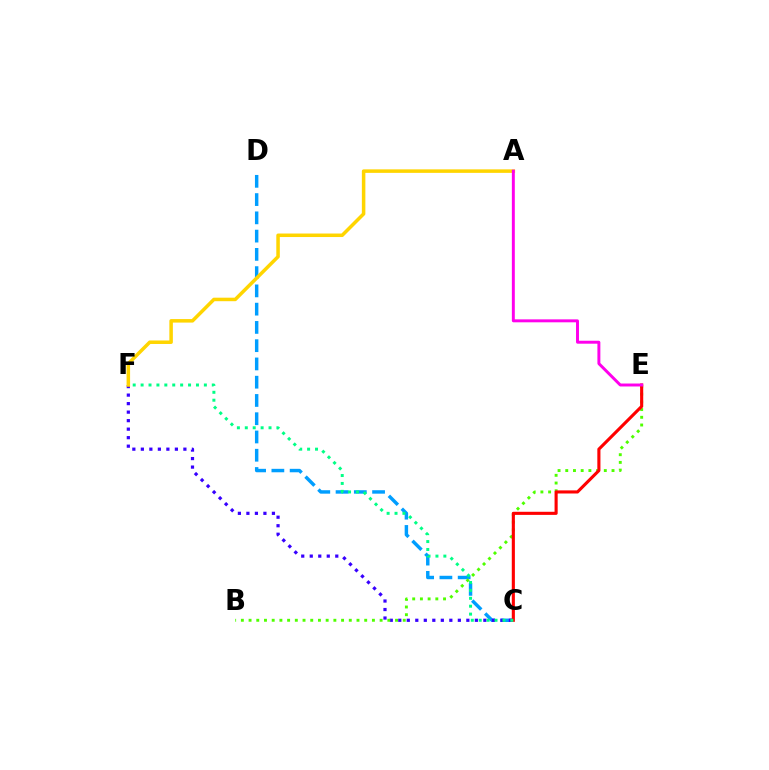{('C', 'D'): [{'color': '#009eff', 'line_style': 'dashed', 'thickness': 2.48}], ('C', 'F'): [{'color': '#3700ff', 'line_style': 'dotted', 'thickness': 2.31}, {'color': '#00ff86', 'line_style': 'dotted', 'thickness': 2.15}], ('A', 'F'): [{'color': '#ffd500', 'line_style': 'solid', 'thickness': 2.53}], ('B', 'E'): [{'color': '#4fff00', 'line_style': 'dotted', 'thickness': 2.09}], ('C', 'E'): [{'color': '#ff0000', 'line_style': 'solid', 'thickness': 2.23}], ('A', 'E'): [{'color': '#ff00ed', 'line_style': 'solid', 'thickness': 2.13}]}